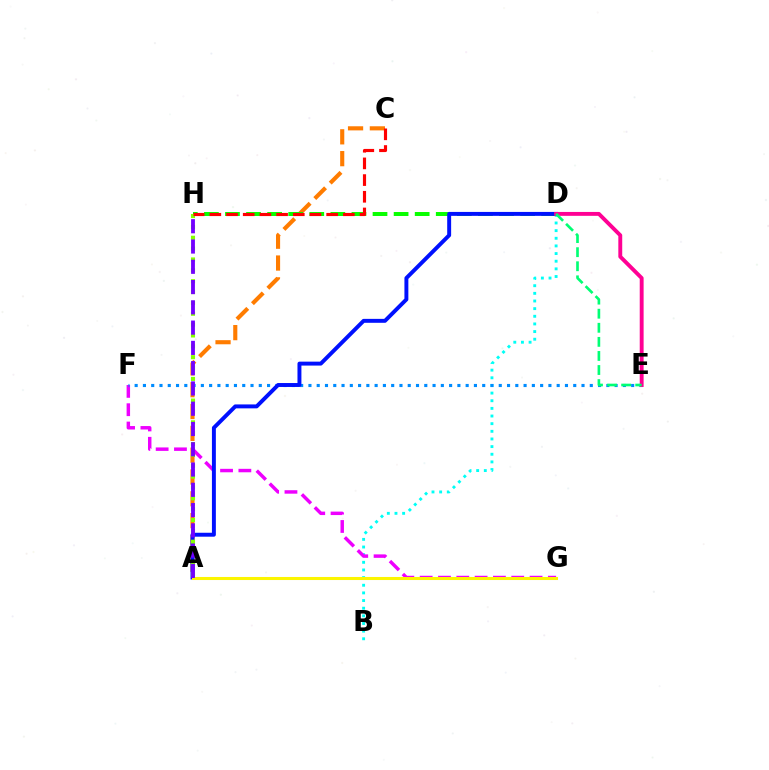{('B', 'D'): [{'color': '#00fff6', 'line_style': 'dotted', 'thickness': 2.08}], ('F', 'G'): [{'color': '#ee00ff', 'line_style': 'dashed', 'thickness': 2.49}], ('A', 'C'): [{'color': '#ff7c00', 'line_style': 'dashed', 'thickness': 2.97}], ('D', 'H'): [{'color': '#08ff00', 'line_style': 'dashed', 'thickness': 2.86}], ('E', 'F'): [{'color': '#008cff', 'line_style': 'dotted', 'thickness': 2.25}], ('A', 'D'): [{'color': '#0010ff', 'line_style': 'solid', 'thickness': 2.83}], ('A', 'G'): [{'color': '#fcf500', 'line_style': 'solid', 'thickness': 2.2}], ('A', 'H'): [{'color': '#84ff00', 'line_style': 'dotted', 'thickness': 2.95}, {'color': '#7200ff', 'line_style': 'dashed', 'thickness': 2.75}], ('D', 'E'): [{'color': '#ff0094', 'line_style': 'solid', 'thickness': 2.8}, {'color': '#00ff74', 'line_style': 'dashed', 'thickness': 1.91}], ('C', 'H'): [{'color': '#ff0000', 'line_style': 'dashed', 'thickness': 2.27}]}